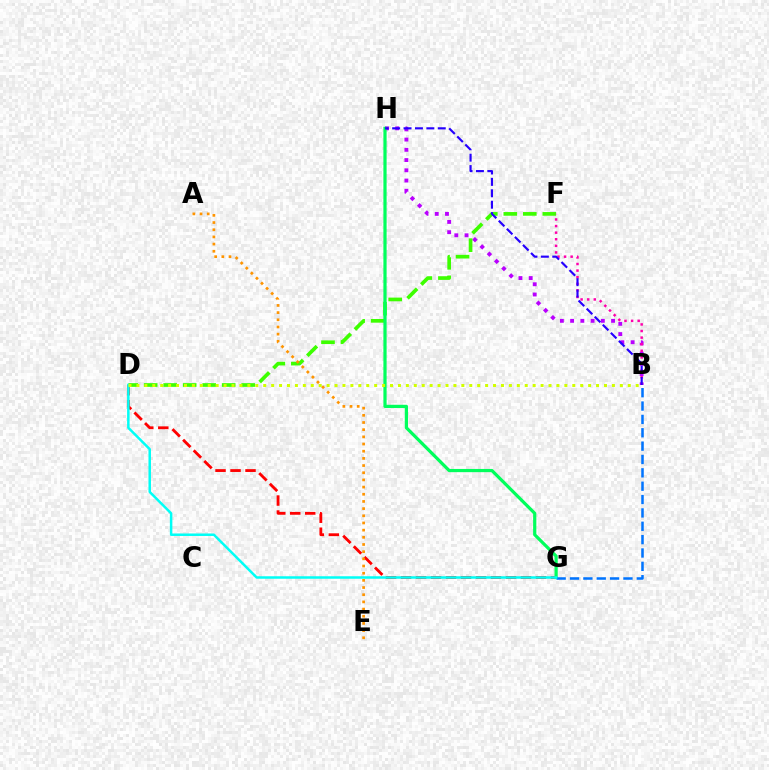{('B', 'H'): [{'color': '#b900ff', 'line_style': 'dotted', 'thickness': 2.78}, {'color': '#2500ff', 'line_style': 'dashed', 'thickness': 1.55}], ('D', 'F'): [{'color': '#3dff00', 'line_style': 'dashed', 'thickness': 2.65}], ('D', 'G'): [{'color': '#ff0000', 'line_style': 'dashed', 'thickness': 2.04}, {'color': '#00fff6', 'line_style': 'solid', 'thickness': 1.79}], ('G', 'H'): [{'color': '#00ff5c', 'line_style': 'solid', 'thickness': 2.31}], ('B', 'G'): [{'color': '#0074ff', 'line_style': 'dashed', 'thickness': 1.81}], ('B', 'F'): [{'color': '#ff00ac', 'line_style': 'dotted', 'thickness': 1.79}], ('A', 'E'): [{'color': '#ff9400', 'line_style': 'dotted', 'thickness': 1.95}], ('B', 'D'): [{'color': '#d1ff00', 'line_style': 'dotted', 'thickness': 2.15}]}